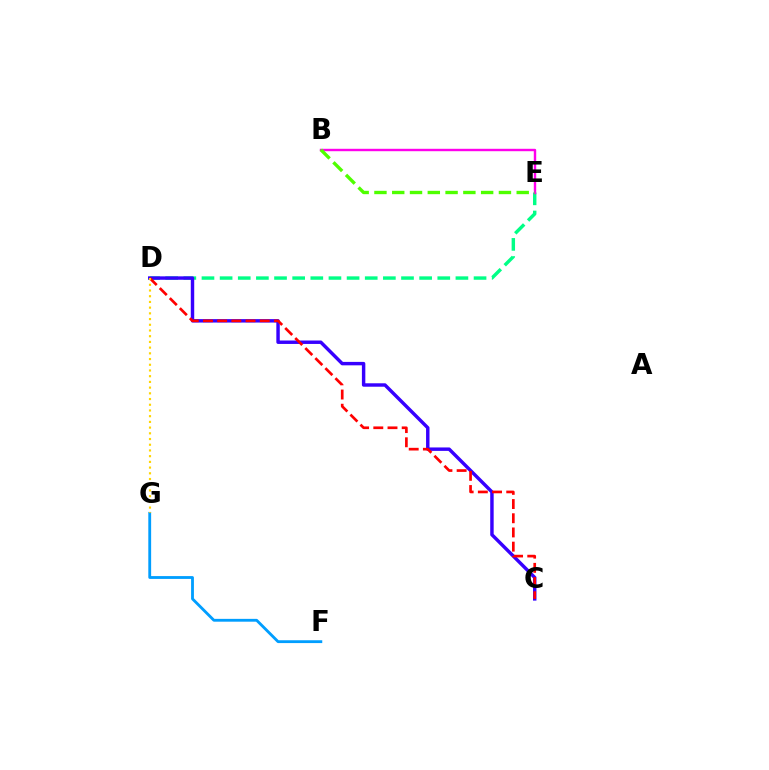{('D', 'E'): [{'color': '#00ff86', 'line_style': 'dashed', 'thickness': 2.46}], ('B', 'E'): [{'color': '#ff00ed', 'line_style': 'solid', 'thickness': 1.74}, {'color': '#4fff00', 'line_style': 'dashed', 'thickness': 2.42}], ('F', 'G'): [{'color': '#009eff', 'line_style': 'solid', 'thickness': 2.04}], ('C', 'D'): [{'color': '#3700ff', 'line_style': 'solid', 'thickness': 2.47}, {'color': '#ff0000', 'line_style': 'dashed', 'thickness': 1.93}], ('D', 'G'): [{'color': '#ffd500', 'line_style': 'dotted', 'thickness': 1.55}]}